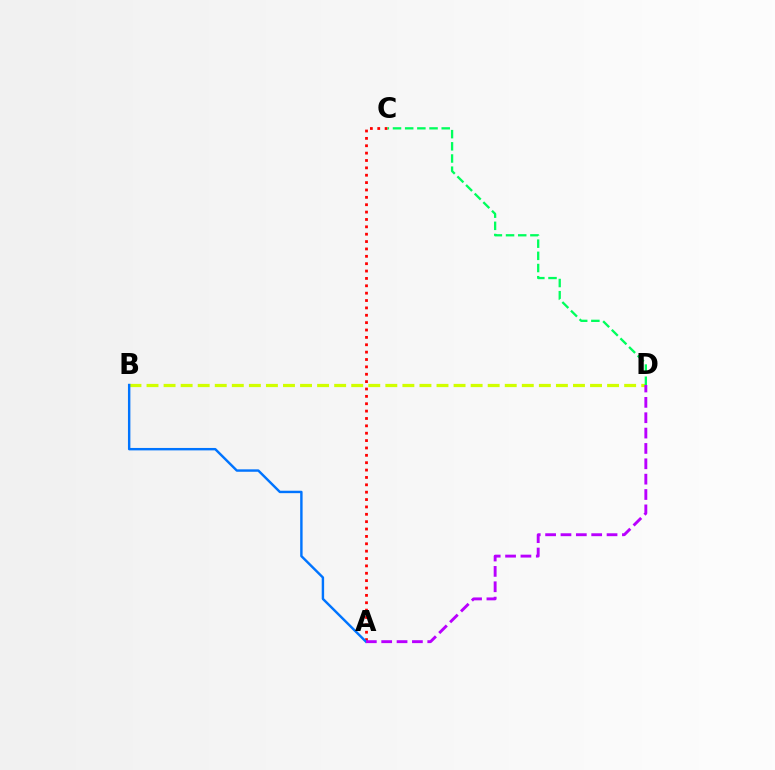{('B', 'D'): [{'color': '#d1ff00', 'line_style': 'dashed', 'thickness': 2.32}], ('A', 'C'): [{'color': '#ff0000', 'line_style': 'dotted', 'thickness': 2.0}], ('C', 'D'): [{'color': '#00ff5c', 'line_style': 'dashed', 'thickness': 1.65}], ('A', 'B'): [{'color': '#0074ff', 'line_style': 'solid', 'thickness': 1.74}], ('A', 'D'): [{'color': '#b900ff', 'line_style': 'dashed', 'thickness': 2.09}]}